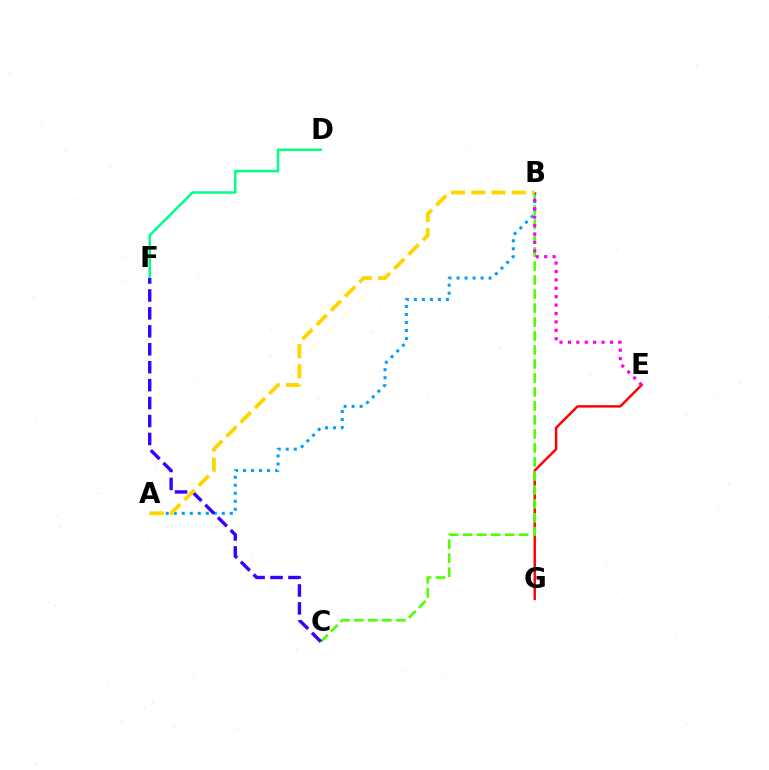{('E', 'G'): [{'color': '#ff0000', 'line_style': 'solid', 'thickness': 1.75}], ('B', 'C'): [{'color': '#4fff00', 'line_style': 'dashed', 'thickness': 1.9}], ('D', 'F'): [{'color': '#00ff86', 'line_style': 'solid', 'thickness': 1.8}], ('A', 'B'): [{'color': '#009eff', 'line_style': 'dotted', 'thickness': 2.18}, {'color': '#ffd500', 'line_style': 'dashed', 'thickness': 2.74}], ('B', 'E'): [{'color': '#ff00ed', 'line_style': 'dotted', 'thickness': 2.28}], ('C', 'F'): [{'color': '#3700ff', 'line_style': 'dashed', 'thickness': 2.44}]}